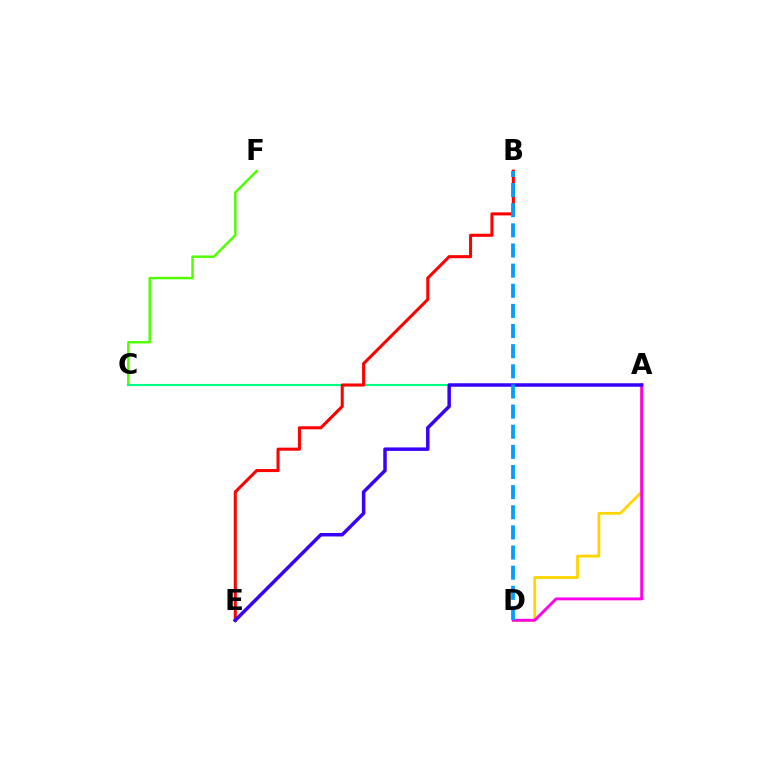{('A', 'D'): [{'color': '#ffd500', 'line_style': 'solid', 'thickness': 2.02}, {'color': '#ff00ed', 'line_style': 'solid', 'thickness': 2.07}], ('C', 'F'): [{'color': '#4fff00', 'line_style': 'solid', 'thickness': 1.76}], ('A', 'C'): [{'color': '#00ff86', 'line_style': 'solid', 'thickness': 1.53}], ('B', 'E'): [{'color': '#ff0000', 'line_style': 'solid', 'thickness': 2.19}], ('A', 'E'): [{'color': '#3700ff', 'line_style': 'solid', 'thickness': 2.51}], ('B', 'D'): [{'color': '#009eff', 'line_style': 'dashed', 'thickness': 2.74}]}